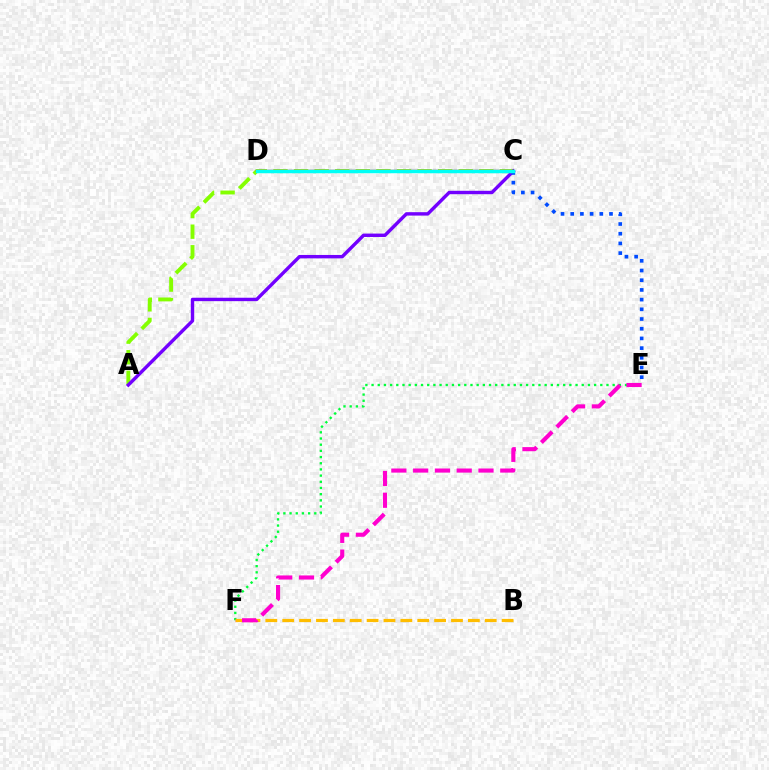{('A', 'C'): [{'color': '#84ff00', 'line_style': 'dashed', 'thickness': 2.8}, {'color': '#7200ff', 'line_style': 'solid', 'thickness': 2.46}], ('E', 'F'): [{'color': '#00ff39', 'line_style': 'dotted', 'thickness': 1.68}, {'color': '#ff00cf', 'line_style': 'dashed', 'thickness': 2.96}], ('B', 'F'): [{'color': '#ffbd00', 'line_style': 'dashed', 'thickness': 2.29}], ('C', 'E'): [{'color': '#004bff', 'line_style': 'dotted', 'thickness': 2.64}], ('C', 'D'): [{'color': '#ff0000', 'line_style': 'solid', 'thickness': 1.72}, {'color': '#00fff6', 'line_style': 'solid', 'thickness': 2.5}]}